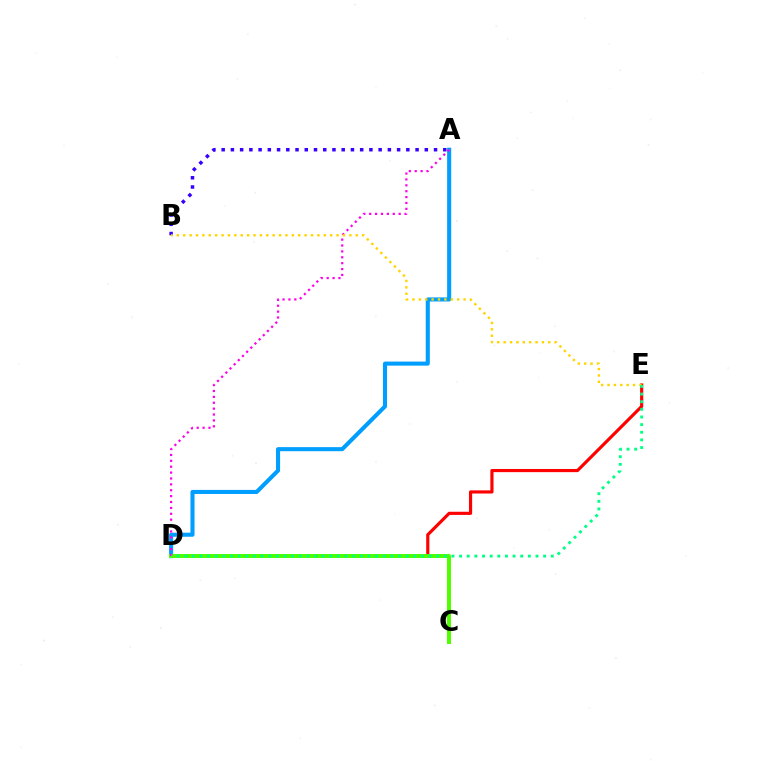{('D', 'E'): [{'color': '#ff0000', 'line_style': 'solid', 'thickness': 2.27}, {'color': '#00ff86', 'line_style': 'dotted', 'thickness': 2.08}], ('A', 'D'): [{'color': '#009eff', 'line_style': 'solid', 'thickness': 2.93}, {'color': '#ff00ed', 'line_style': 'dotted', 'thickness': 1.6}], ('A', 'B'): [{'color': '#3700ff', 'line_style': 'dotted', 'thickness': 2.51}], ('C', 'D'): [{'color': '#4fff00', 'line_style': 'solid', 'thickness': 2.88}], ('B', 'E'): [{'color': '#ffd500', 'line_style': 'dotted', 'thickness': 1.74}]}